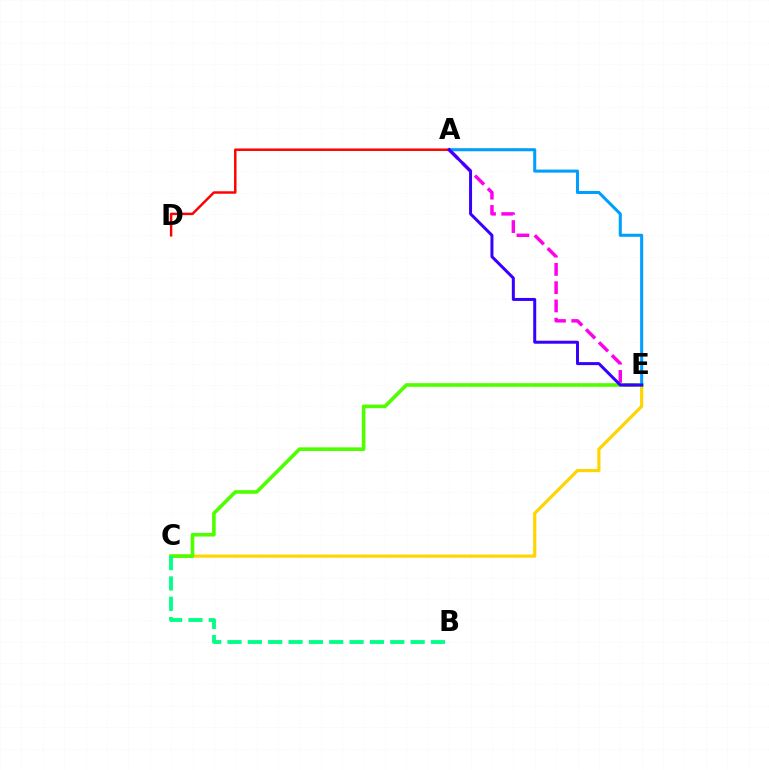{('A', 'E'): [{'color': '#ff00ed', 'line_style': 'dashed', 'thickness': 2.48}, {'color': '#009eff', 'line_style': 'solid', 'thickness': 2.2}, {'color': '#3700ff', 'line_style': 'solid', 'thickness': 2.16}], ('C', 'E'): [{'color': '#ffd500', 'line_style': 'solid', 'thickness': 2.28}, {'color': '#4fff00', 'line_style': 'solid', 'thickness': 2.62}], ('B', 'C'): [{'color': '#00ff86', 'line_style': 'dashed', 'thickness': 2.76}], ('A', 'D'): [{'color': '#ff0000', 'line_style': 'solid', 'thickness': 1.77}]}